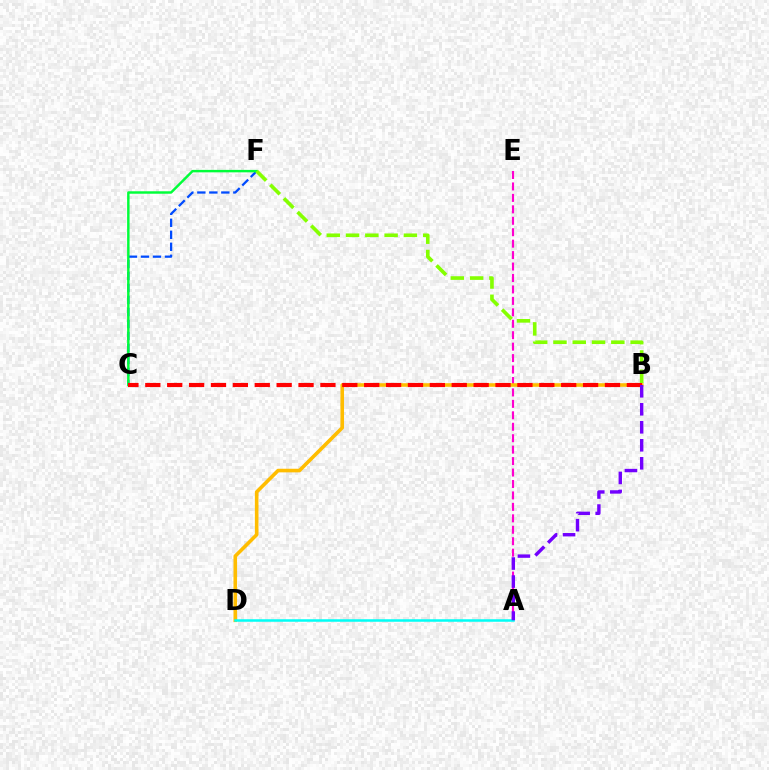{('A', 'E'): [{'color': '#ff00cf', 'line_style': 'dashed', 'thickness': 1.55}], ('B', 'D'): [{'color': '#ffbd00', 'line_style': 'solid', 'thickness': 2.59}], ('C', 'F'): [{'color': '#004bff', 'line_style': 'dashed', 'thickness': 1.63}, {'color': '#00ff39', 'line_style': 'solid', 'thickness': 1.76}], ('A', 'D'): [{'color': '#00fff6', 'line_style': 'solid', 'thickness': 1.81}], ('B', 'C'): [{'color': '#ff0000', 'line_style': 'dashed', 'thickness': 2.97}], ('A', 'B'): [{'color': '#7200ff', 'line_style': 'dashed', 'thickness': 2.45}], ('B', 'F'): [{'color': '#84ff00', 'line_style': 'dashed', 'thickness': 2.62}]}